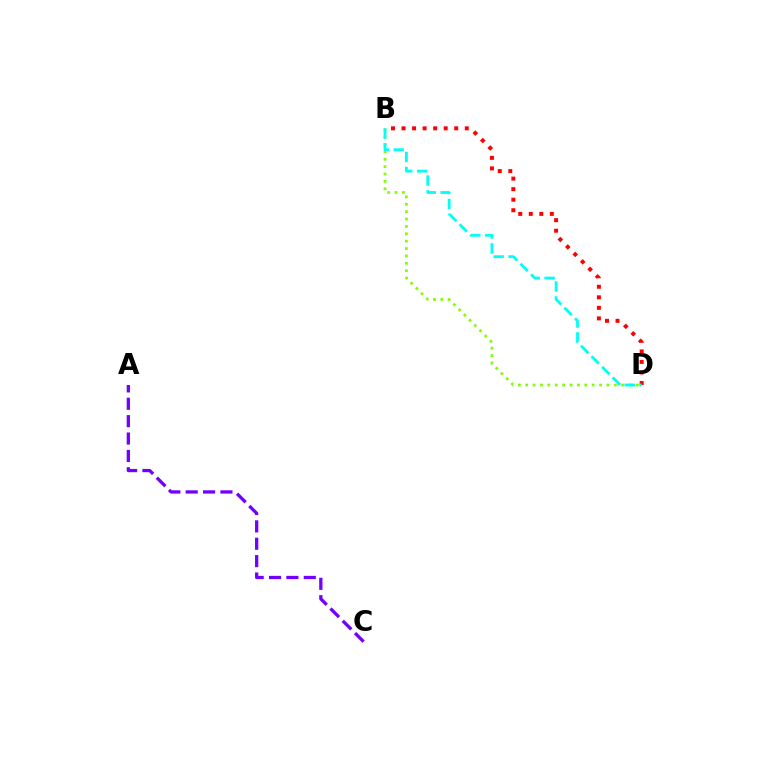{('B', 'D'): [{'color': '#ff0000', 'line_style': 'dotted', 'thickness': 2.86}, {'color': '#84ff00', 'line_style': 'dotted', 'thickness': 2.01}, {'color': '#00fff6', 'line_style': 'dashed', 'thickness': 2.03}], ('A', 'C'): [{'color': '#7200ff', 'line_style': 'dashed', 'thickness': 2.36}]}